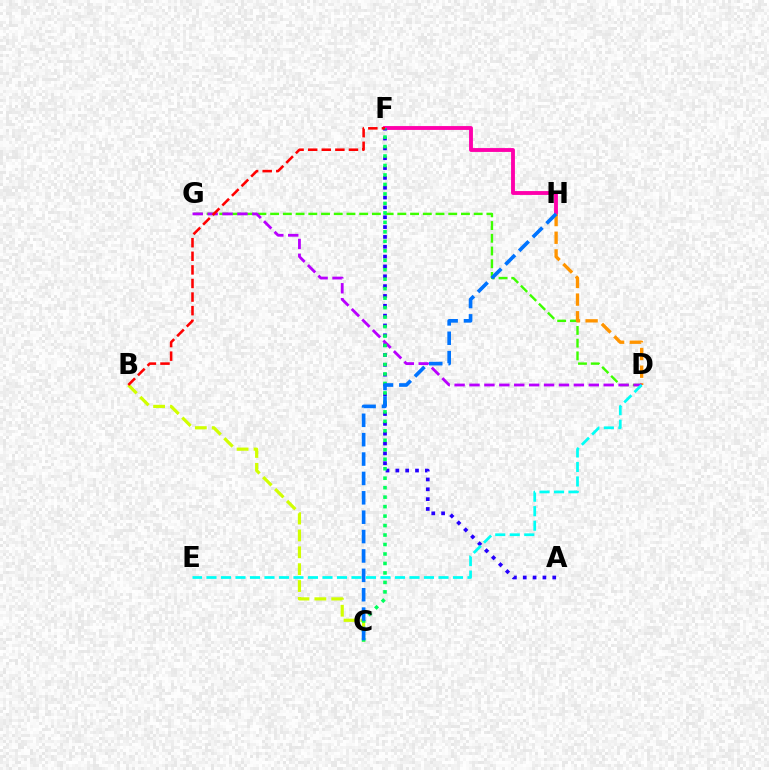{('D', 'G'): [{'color': '#3dff00', 'line_style': 'dashed', 'thickness': 1.73}, {'color': '#b900ff', 'line_style': 'dashed', 'thickness': 2.03}], ('F', 'H'): [{'color': '#ff00ac', 'line_style': 'solid', 'thickness': 2.78}], ('B', 'C'): [{'color': '#d1ff00', 'line_style': 'dashed', 'thickness': 2.29}], ('A', 'F'): [{'color': '#2500ff', 'line_style': 'dotted', 'thickness': 2.67}], ('D', 'H'): [{'color': '#ff9400', 'line_style': 'dashed', 'thickness': 2.4}], ('C', 'F'): [{'color': '#00ff5c', 'line_style': 'dotted', 'thickness': 2.57}], ('D', 'E'): [{'color': '#00fff6', 'line_style': 'dashed', 'thickness': 1.97}], ('C', 'H'): [{'color': '#0074ff', 'line_style': 'dashed', 'thickness': 2.63}], ('B', 'F'): [{'color': '#ff0000', 'line_style': 'dashed', 'thickness': 1.85}]}